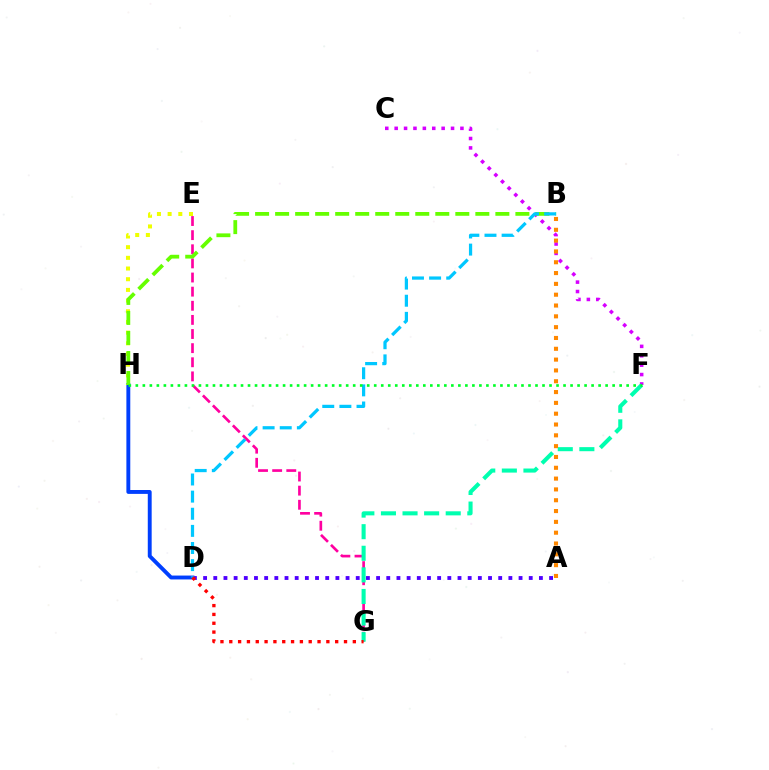{('E', 'G'): [{'color': '#ff00a0', 'line_style': 'dashed', 'thickness': 1.92}], ('D', 'H'): [{'color': '#003fff', 'line_style': 'solid', 'thickness': 2.8}], ('C', 'F'): [{'color': '#d600ff', 'line_style': 'dotted', 'thickness': 2.55}], ('A', 'D'): [{'color': '#4f00ff', 'line_style': 'dotted', 'thickness': 2.76}], ('F', 'G'): [{'color': '#00ffaf', 'line_style': 'dashed', 'thickness': 2.93}], ('E', 'H'): [{'color': '#eeff00', 'line_style': 'dotted', 'thickness': 2.9}], ('B', 'H'): [{'color': '#66ff00', 'line_style': 'dashed', 'thickness': 2.72}], ('B', 'D'): [{'color': '#00c7ff', 'line_style': 'dashed', 'thickness': 2.33}], ('D', 'G'): [{'color': '#ff0000', 'line_style': 'dotted', 'thickness': 2.4}], ('F', 'H'): [{'color': '#00ff27', 'line_style': 'dotted', 'thickness': 1.91}], ('A', 'B'): [{'color': '#ff8800', 'line_style': 'dotted', 'thickness': 2.94}]}